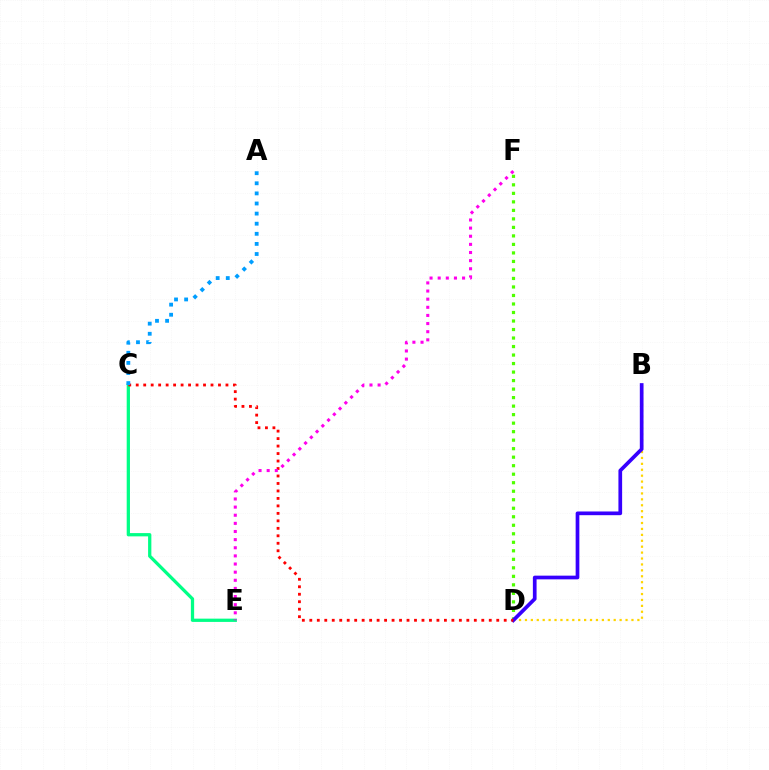{('B', 'D'): [{'color': '#ffd500', 'line_style': 'dotted', 'thickness': 1.61}, {'color': '#3700ff', 'line_style': 'solid', 'thickness': 2.67}], ('D', 'F'): [{'color': '#4fff00', 'line_style': 'dotted', 'thickness': 2.31}], ('C', 'E'): [{'color': '#00ff86', 'line_style': 'solid', 'thickness': 2.35}], ('C', 'D'): [{'color': '#ff0000', 'line_style': 'dotted', 'thickness': 2.03}], ('E', 'F'): [{'color': '#ff00ed', 'line_style': 'dotted', 'thickness': 2.21}], ('A', 'C'): [{'color': '#009eff', 'line_style': 'dotted', 'thickness': 2.74}]}